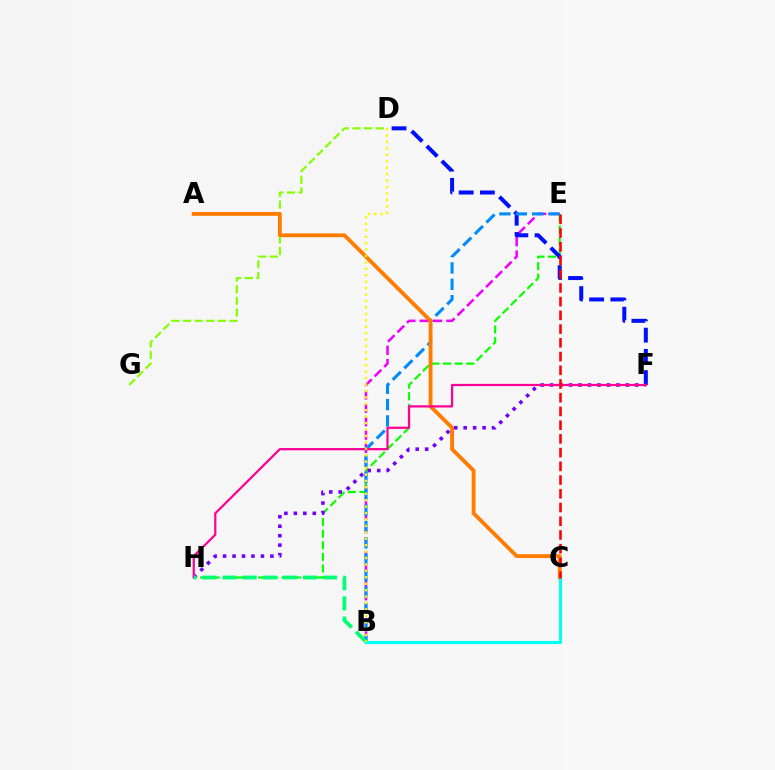{('B', 'E'): [{'color': '#ee00ff', 'line_style': 'dashed', 'thickness': 1.82}, {'color': '#008cff', 'line_style': 'dashed', 'thickness': 2.22}], ('D', 'G'): [{'color': '#84ff00', 'line_style': 'dashed', 'thickness': 1.58}], ('E', 'H'): [{'color': '#08ff00', 'line_style': 'dashed', 'thickness': 1.58}], ('D', 'F'): [{'color': '#0010ff', 'line_style': 'dashed', 'thickness': 2.88}], ('A', 'C'): [{'color': '#ff7c00', 'line_style': 'solid', 'thickness': 2.77}], ('F', 'H'): [{'color': '#7200ff', 'line_style': 'dotted', 'thickness': 2.57}, {'color': '#ff0094', 'line_style': 'solid', 'thickness': 1.61}], ('B', 'C'): [{'color': '#00fff6', 'line_style': 'solid', 'thickness': 2.23}], ('B', 'H'): [{'color': '#00ff74', 'line_style': 'dashed', 'thickness': 2.73}], ('B', 'D'): [{'color': '#fcf500', 'line_style': 'dotted', 'thickness': 1.75}], ('C', 'E'): [{'color': '#ff0000', 'line_style': 'dashed', 'thickness': 1.86}]}